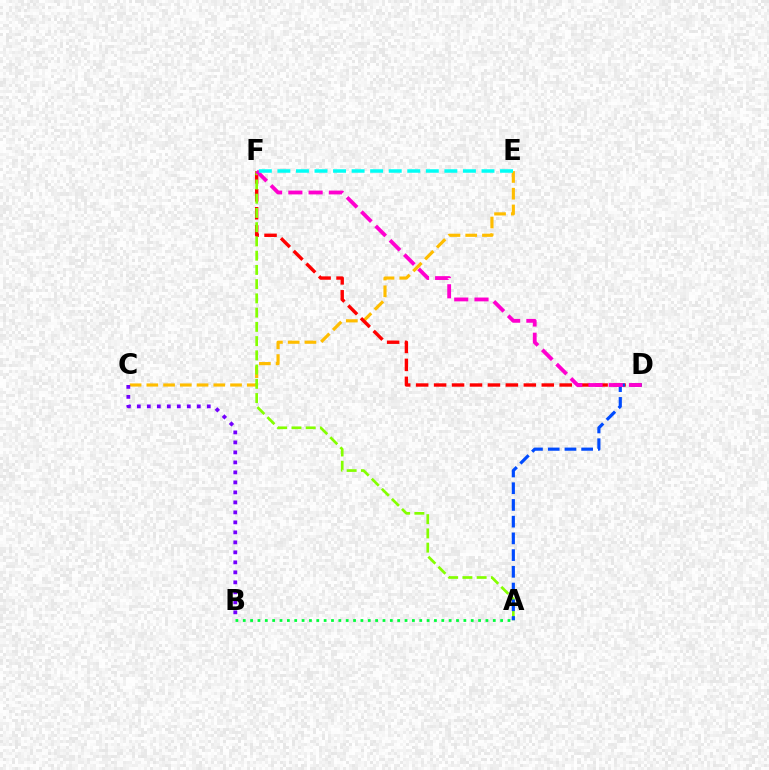{('C', 'E'): [{'color': '#ffbd00', 'line_style': 'dashed', 'thickness': 2.27}], ('D', 'F'): [{'color': '#ff0000', 'line_style': 'dashed', 'thickness': 2.44}, {'color': '#ff00cf', 'line_style': 'dashed', 'thickness': 2.75}], ('A', 'B'): [{'color': '#00ff39', 'line_style': 'dotted', 'thickness': 2.0}], ('B', 'C'): [{'color': '#7200ff', 'line_style': 'dotted', 'thickness': 2.72}], ('A', 'F'): [{'color': '#84ff00', 'line_style': 'dashed', 'thickness': 1.93}], ('A', 'D'): [{'color': '#004bff', 'line_style': 'dashed', 'thickness': 2.27}], ('E', 'F'): [{'color': '#00fff6', 'line_style': 'dashed', 'thickness': 2.52}]}